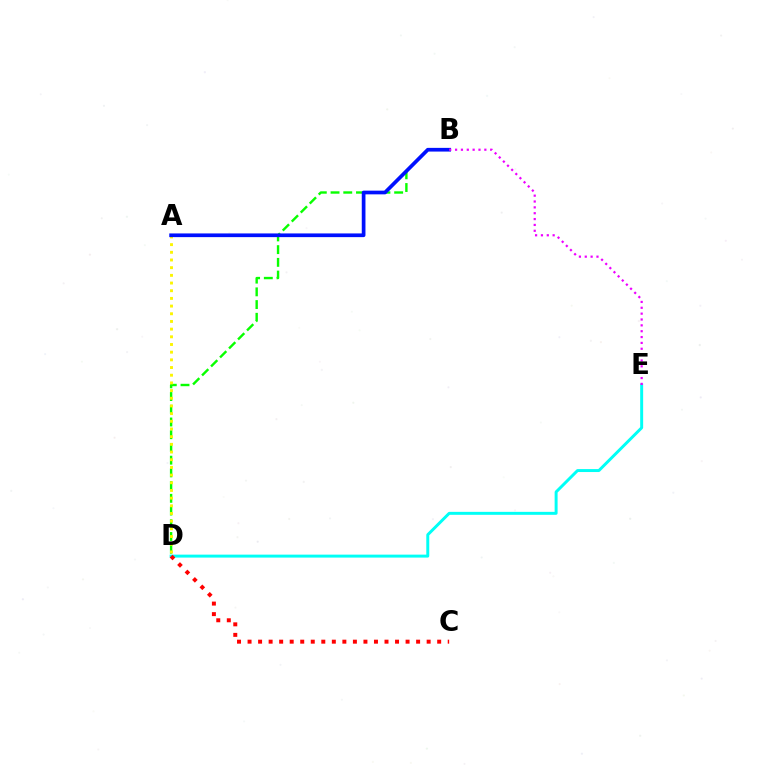{('D', 'E'): [{'color': '#00fff6', 'line_style': 'solid', 'thickness': 2.13}], ('B', 'D'): [{'color': '#08ff00', 'line_style': 'dashed', 'thickness': 1.73}], ('C', 'D'): [{'color': '#ff0000', 'line_style': 'dotted', 'thickness': 2.86}], ('A', 'D'): [{'color': '#fcf500', 'line_style': 'dotted', 'thickness': 2.09}], ('A', 'B'): [{'color': '#0010ff', 'line_style': 'solid', 'thickness': 2.66}], ('B', 'E'): [{'color': '#ee00ff', 'line_style': 'dotted', 'thickness': 1.59}]}